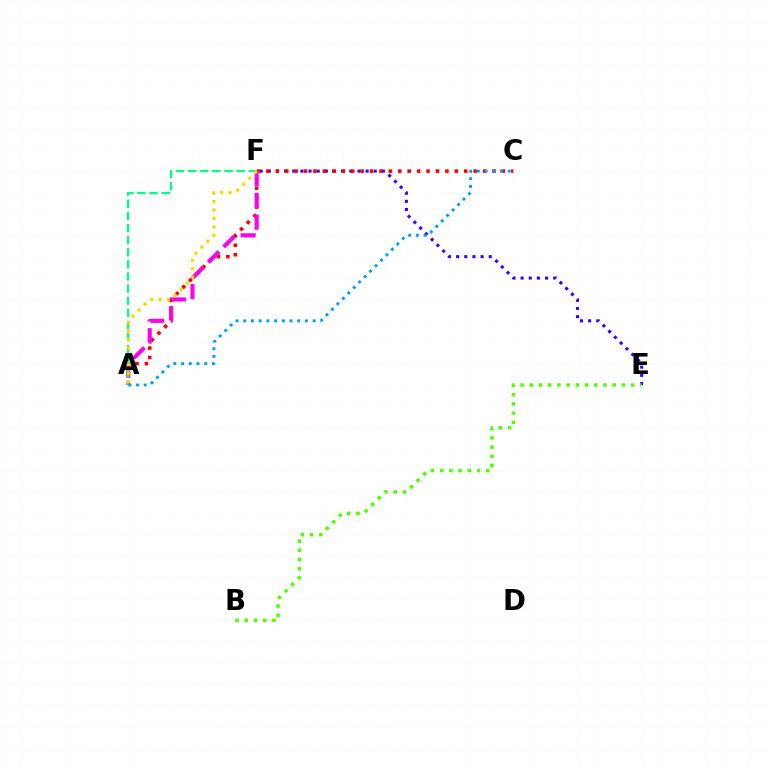{('E', 'F'): [{'color': '#3700ff', 'line_style': 'dotted', 'thickness': 2.21}], ('B', 'E'): [{'color': '#4fff00', 'line_style': 'dotted', 'thickness': 2.5}], ('A', 'C'): [{'color': '#ff0000', 'line_style': 'dotted', 'thickness': 2.56}, {'color': '#009eff', 'line_style': 'dotted', 'thickness': 2.09}], ('A', 'F'): [{'color': '#ff00ed', 'line_style': 'dashed', 'thickness': 2.95}, {'color': '#00ff86', 'line_style': 'dashed', 'thickness': 1.65}, {'color': '#ffd500', 'line_style': 'dotted', 'thickness': 2.3}]}